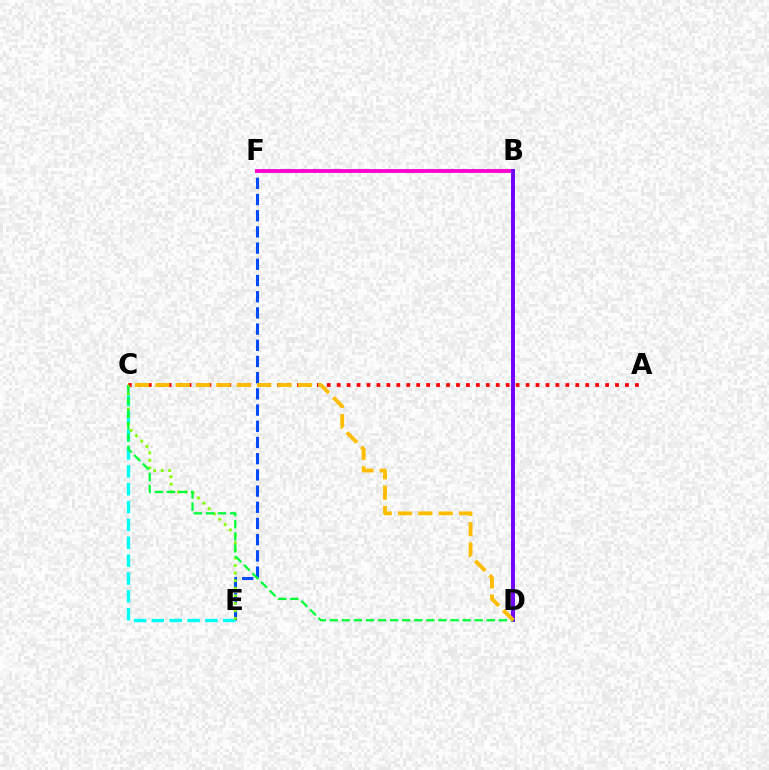{('E', 'F'): [{'color': '#004bff', 'line_style': 'dashed', 'thickness': 2.2}], ('B', 'F'): [{'color': '#ff00cf', 'line_style': 'solid', 'thickness': 2.77}], ('B', 'D'): [{'color': '#7200ff', 'line_style': 'solid', 'thickness': 2.83}], ('C', 'E'): [{'color': '#00fff6', 'line_style': 'dashed', 'thickness': 2.42}, {'color': '#84ff00', 'line_style': 'dotted', 'thickness': 2.05}], ('A', 'C'): [{'color': '#ff0000', 'line_style': 'dotted', 'thickness': 2.7}], ('C', 'D'): [{'color': '#00ff39', 'line_style': 'dashed', 'thickness': 1.64}, {'color': '#ffbd00', 'line_style': 'dashed', 'thickness': 2.76}]}